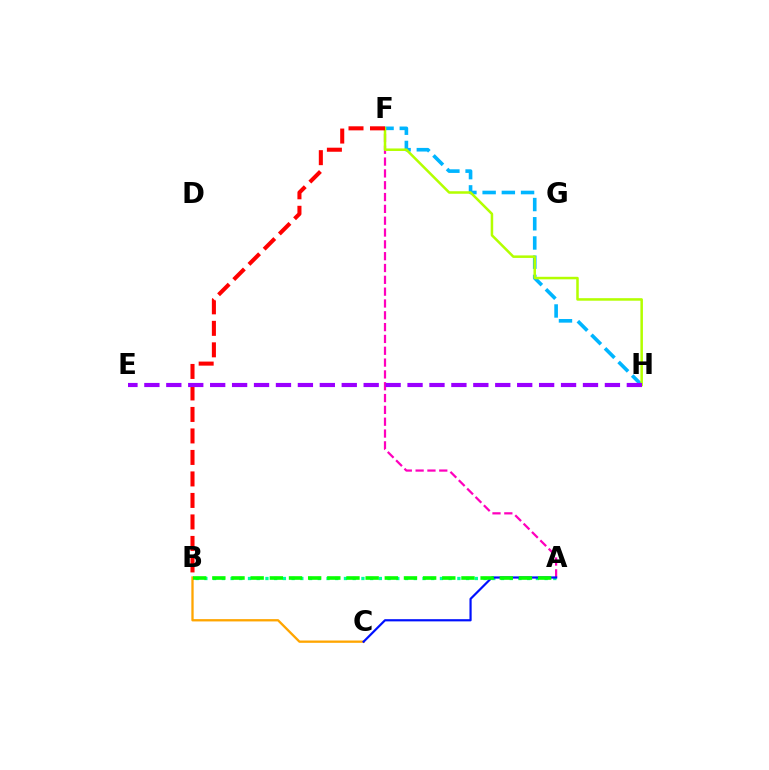{('F', 'H'): [{'color': '#00b5ff', 'line_style': 'dashed', 'thickness': 2.61}, {'color': '#b3ff00', 'line_style': 'solid', 'thickness': 1.81}], ('A', 'F'): [{'color': '#ff00bd', 'line_style': 'dashed', 'thickness': 1.61}], ('B', 'C'): [{'color': '#ffa500', 'line_style': 'solid', 'thickness': 1.66}], ('A', 'B'): [{'color': '#00ff9d', 'line_style': 'dotted', 'thickness': 2.37}, {'color': '#08ff00', 'line_style': 'dashed', 'thickness': 2.6}], ('A', 'C'): [{'color': '#0010ff', 'line_style': 'solid', 'thickness': 1.58}], ('B', 'F'): [{'color': '#ff0000', 'line_style': 'dashed', 'thickness': 2.92}], ('E', 'H'): [{'color': '#9b00ff', 'line_style': 'dashed', 'thickness': 2.98}]}